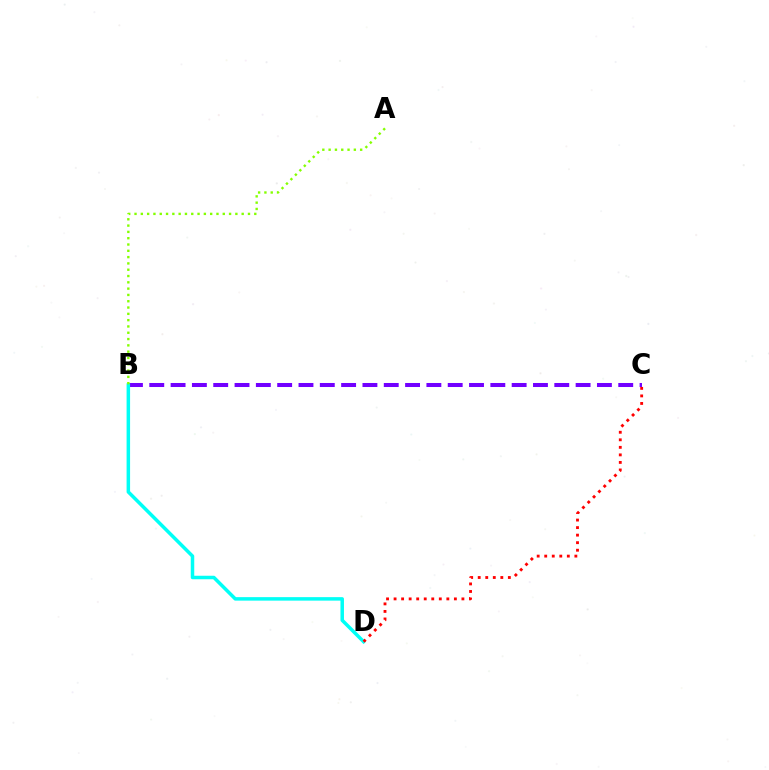{('B', 'C'): [{'color': '#7200ff', 'line_style': 'dashed', 'thickness': 2.9}], ('B', 'D'): [{'color': '#00fff6', 'line_style': 'solid', 'thickness': 2.52}], ('A', 'B'): [{'color': '#84ff00', 'line_style': 'dotted', 'thickness': 1.71}], ('C', 'D'): [{'color': '#ff0000', 'line_style': 'dotted', 'thickness': 2.05}]}